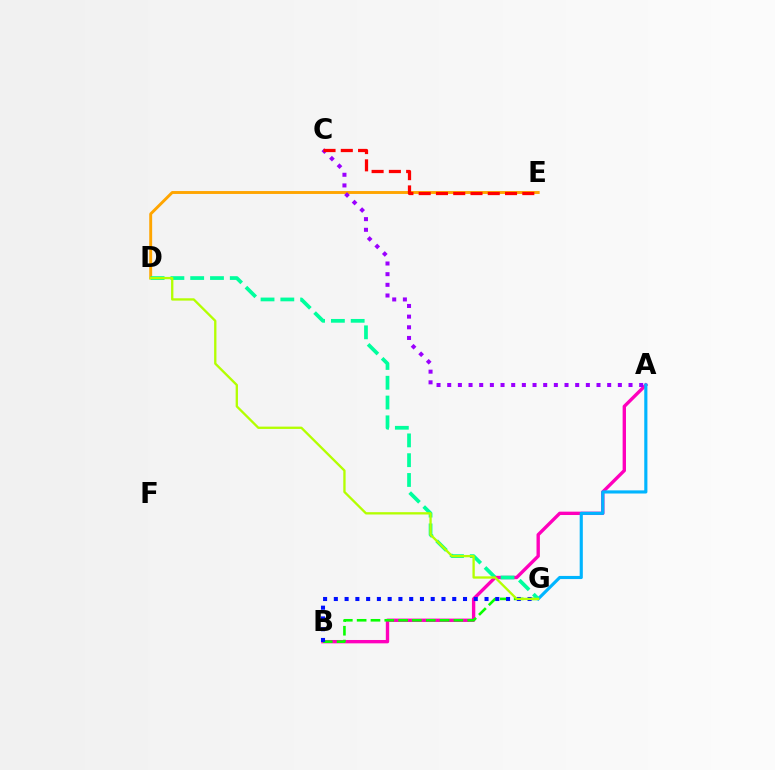{('D', 'E'): [{'color': '#ffa500', 'line_style': 'solid', 'thickness': 2.09}], ('A', 'B'): [{'color': '#ff00bd', 'line_style': 'solid', 'thickness': 2.42}], ('B', 'G'): [{'color': '#08ff00', 'line_style': 'dashed', 'thickness': 1.88}, {'color': '#0010ff', 'line_style': 'dotted', 'thickness': 2.92}], ('A', 'C'): [{'color': '#9b00ff', 'line_style': 'dotted', 'thickness': 2.9}], ('A', 'G'): [{'color': '#00b5ff', 'line_style': 'solid', 'thickness': 2.26}], ('C', 'E'): [{'color': '#ff0000', 'line_style': 'dashed', 'thickness': 2.35}], ('D', 'G'): [{'color': '#00ff9d', 'line_style': 'dashed', 'thickness': 2.69}, {'color': '#b3ff00', 'line_style': 'solid', 'thickness': 1.67}]}